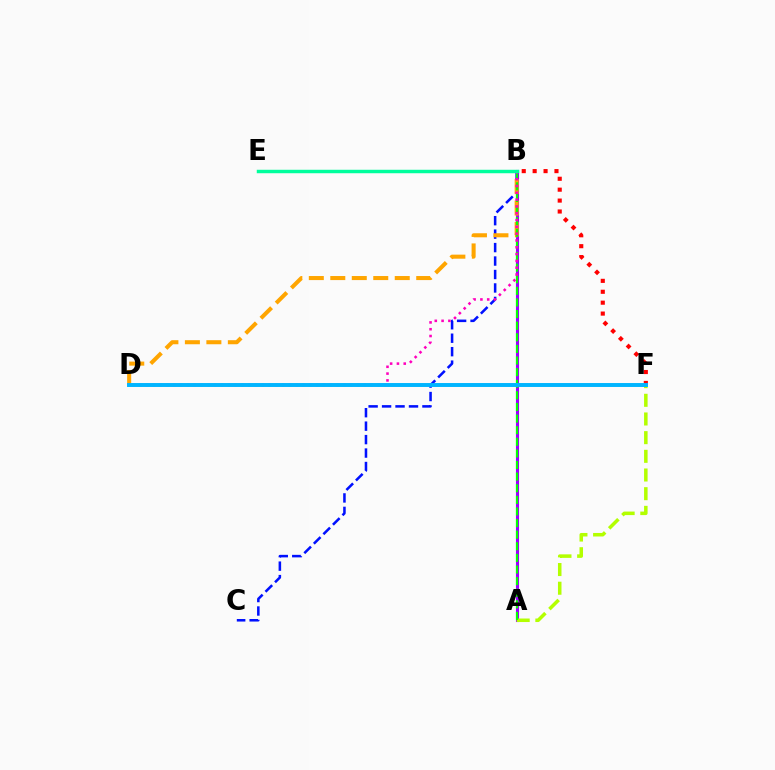{('B', 'C'): [{'color': '#0010ff', 'line_style': 'dashed', 'thickness': 1.83}], ('A', 'B'): [{'color': '#9b00ff', 'line_style': 'solid', 'thickness': 2.22}, {'color': '#08ff00', 'line_style': 'dashed', 'thickness': 1.58}], ('B', 'D'): [{'color': '#ffa500', 'line_style': 'dashed', 'thickness': 2.92}, {'color': '#ff00bd', 'line_style': 'dotted', 'thickness': 1.85}], ('B', 'F'): [{'color': '#ff0000', 'line_style': 'dotted', 'thickness': 2.96}], ('A', 'F'): [{'color': '#b3ff00', 'line_style': 'dashed', 'thickness': 2.54}], ('D', 'F'): [{'color': '#00b5ff', 'line_style': 'solid', 'thickness': 2.83}], ('B', 'E'): [{'color': '#00ff9d', 'line_style': 'solid', 'thickness': 2.49}]}